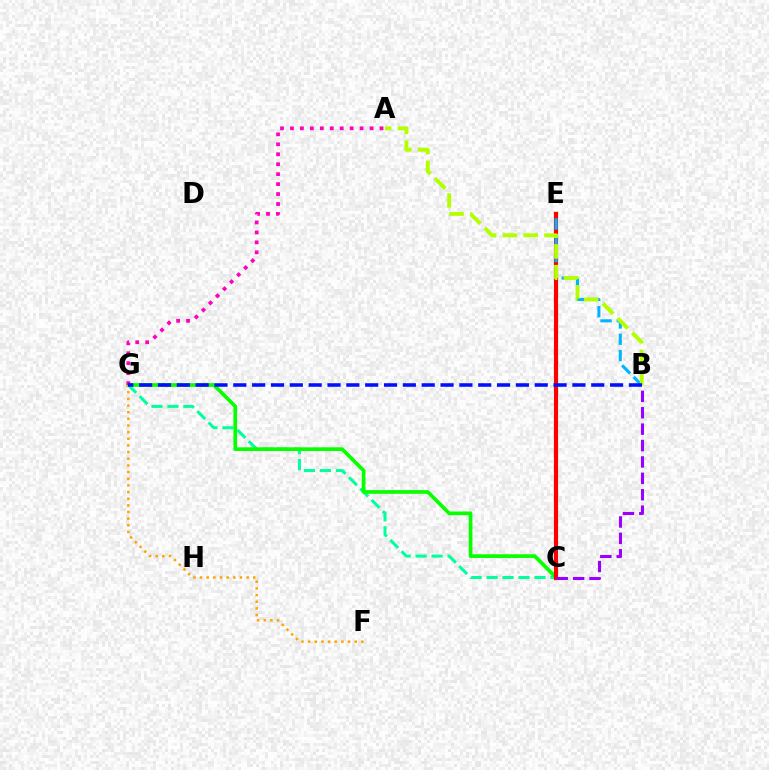{('C', 'G'): [{'color': '#00ff9d', 'line_style': 'dashed', 'thickness': 2.17}, {'color': '#08ff00', 'line_style': 'solid', 'thickness': 2.66}], ('C', 'E'): [{'color': '#ff0000', 'line_style': 'solid', 'thickness': 2.98}], ('F', 'G'): [{'color': '#ffa500', 'line_style': 'dotted', 'thickness': 1.81}], ('B', 'E'): [{'color': '#00b5ff', 'line_style': 'dashed', 'thickness': 2.22}], ('A', 'B'): [{'color': '#b3ff00', 'line_style': 'dashed', 'thickness': 2.82}], ('A', 'G'): [{'color': '#ff00bd', 'line_style': 'dotted', 'thickness': 2.7}], ('B', 'C'): [{'color': '#9b00ff', 'line_style': 'dashed', 'thickness': 2.23}], ('B', 'G'): [{'color': '#0010ff', 'line_style': 'dashed', 'thickness': 2.56}]}